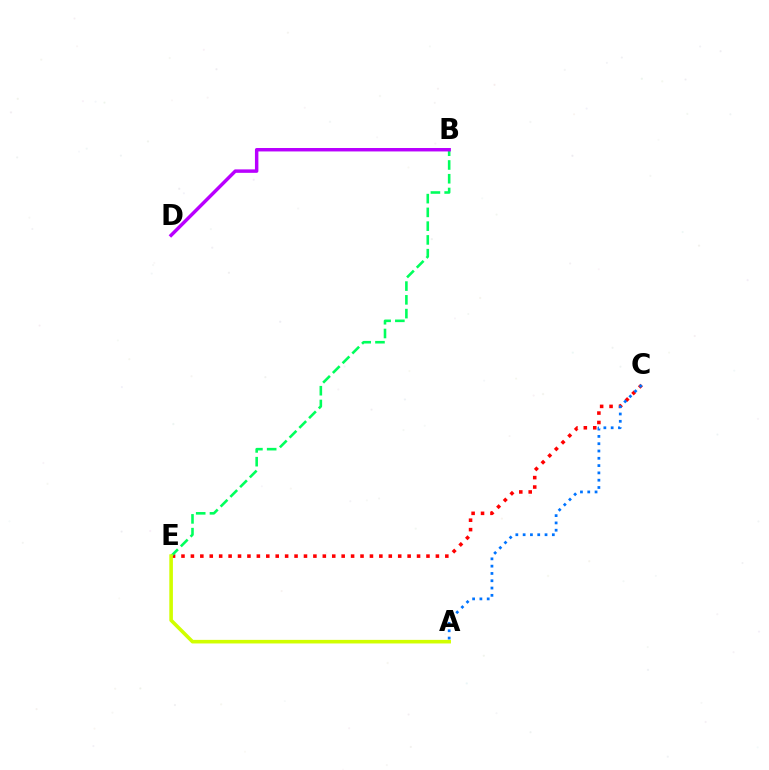{('C', 'E'): [{'color': '#ff0000', 'line_style': 'dotted', 'thickness': 2.56}], ('B', 'E'): [{'color': '#00ff5c', 'line_style': 'dashed', 'thickness': 1.87}], ('A', 'E'): [{'color': '#d1ff00', 'line_style': 'solid', 'thickness': 2.59}], ('B', 'D'): [{'color': '#b900ff', 'line_style': 'solid', 'thickness': 2.48}], ('A', 'C'): [{'color': '#0074ff', 'line_style': 'dotted', 'thickness': 1.98}]}